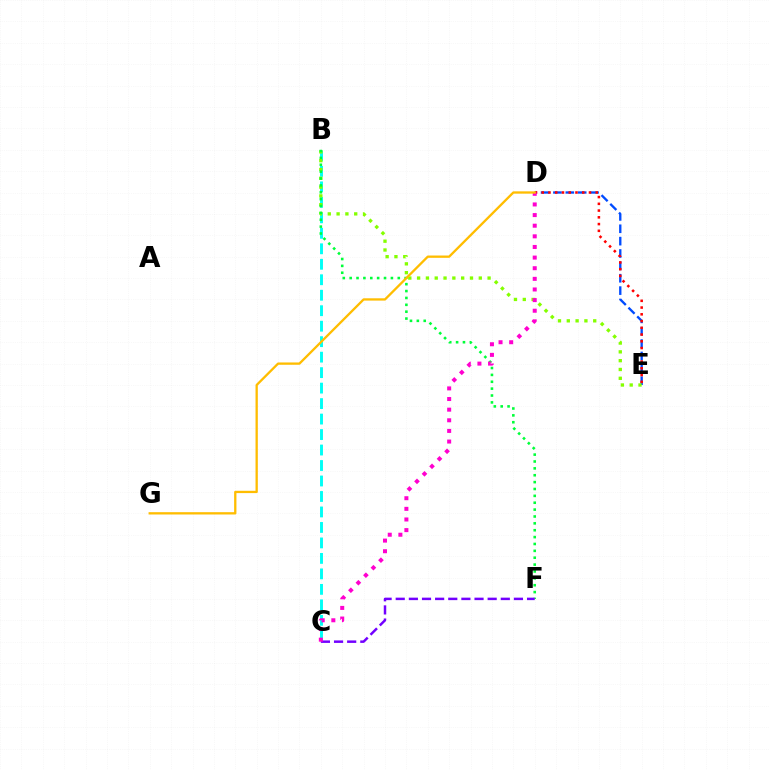{('B', 'C'): [{'color': '#00fff6', 'line_style': 'dashed', 'thickness': 2.1}], ('D', 'E'): [{'color': '#004bff', 'line_style': 'dashed', 'thickness': 1.68}, {'color': '#ff0000', 'line_style': 'dotted', 'thickness': 1.83}], ('B', 'E'): [{'color': '#84ff00', 'line_style': 'dotted', 'thickness': 2.39}], ('B', 'F'): [{'color': '#00ff39', 'line_style': 'dotted', 'thickness': 1.87}], ('C', 'F'): [{'color': '#7200ff', 'line_style': 'dashed', 'thickness': 1.78}], ('C', 'D'): [{'color': '#ff00cf', 'line_style': 'dotted', 'thickness': 2.89}], ('D', 'G'): [{'color': '#ffbd00', 'line_style': 'solid', 'thickness': 1.66}]}